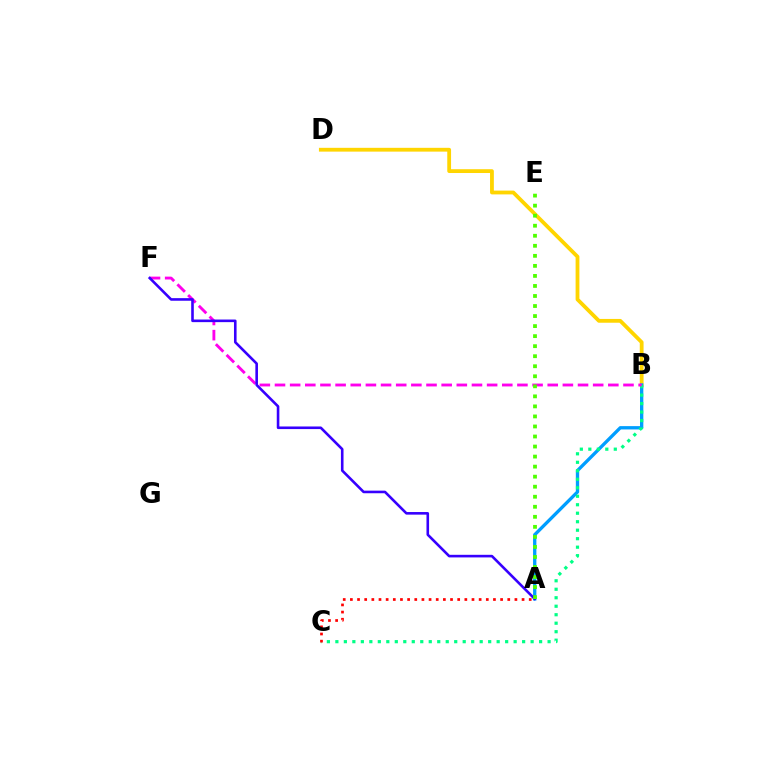{('B', 'D'): [{'color': '#ffd500', 'line_style': 'solid', 'thickness': 2.74}], ('A', 'B'): [{'color': '#009eff', 'line_style': 'solid', 'thickness': 2.39}], ('B', 'C'): [{'color': '#00ff86', 'line_style': 'dotted', 'thickness': 2.31}], ('B', 'F'): [{'color': '#ff00ed', 'line_style': 'dashed', 'thickness': 2.06}], ('A', 'F'): [{'color': '#3700ff', 'line_style': 'solid', 'thickness': 1.87}], ('A', 'C'): [{'color': '#ff0000', 'line_style': 'dotted', 'thickness': 1.94}], ('A', 'E'): [{'color': '#4fff00', 'line_style': 'dotted', 'thickness': 2.73}]}